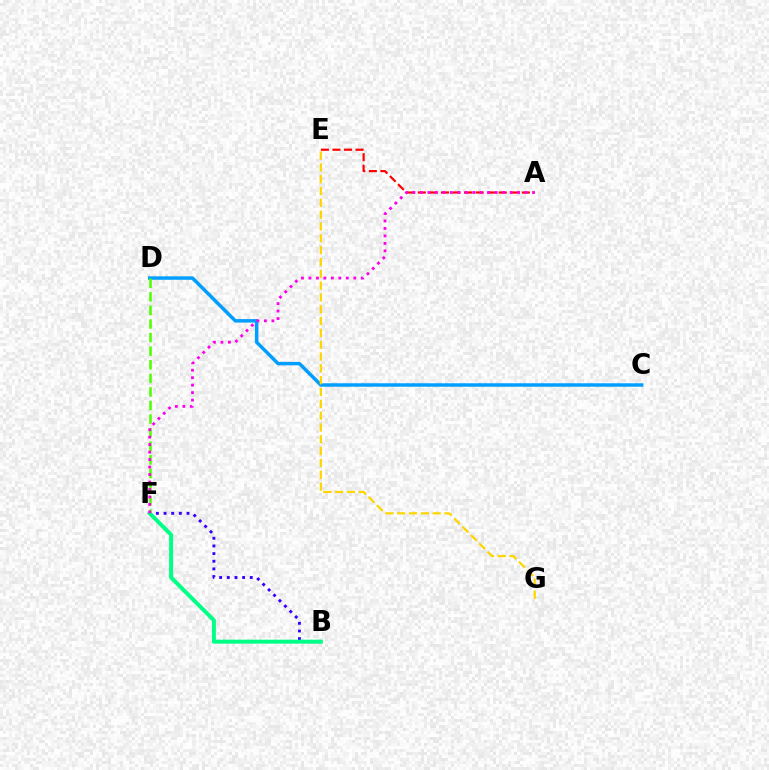{('A', 'E'): [{'color': '#ff0000', 'line_style': 'dashed', 'thickness': 1.57}], ('B', 'F'): [{'color': '#3700ff', 'line_style': 'dotted', 'thickness': 2.08}, {'color': '#00ff86', 'line_style': 'solid', 'thickness': 2.86}], ('C', 'D'): [{'color': '#009eff', 'line_style': 'solid', 'thickness': 2.49}], ('D', 'F'): [{'color': '#4fff00', 'line_style': 'dashed', 'thickness': 1.85}], ('A', 'F'): [{'color': '#ff00ed', 'line_style': 'dotted', 'thickness': 2.03}], ('E', 'G'): [{'color': '#ffd500', 'line_style': 'dashed', 'thickness': 1.61}]}